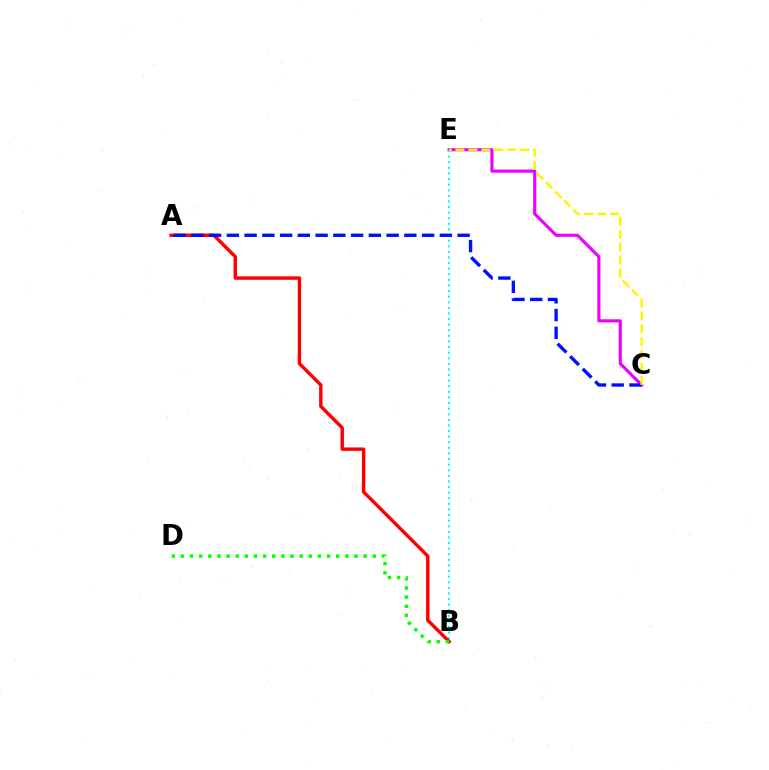{('C', 'E'): [{'color': '#ee00ff', 'line_style': 'solid', 'thickness': 2.25}, {'color': '#fcf500', 'line_style': 'dashed', 'thickness': 1.76}], ('B', 'E'): [{'color': '#00fff6', 'line_style': 'dotted', 'thickness': 1.52}], ('A', 'B'): [{'color': '#ff0000', 'line_style': 'solid', 'thickness': 2.46}], ('A', 'C'): [{'color': '#0010ff', 'line_style': 'dashed', 'thickness': 2.41}], ('B', 'D'): [{'color': '#08ff00', 'line_style': 'dotted', 'thickness': 2.48}]}